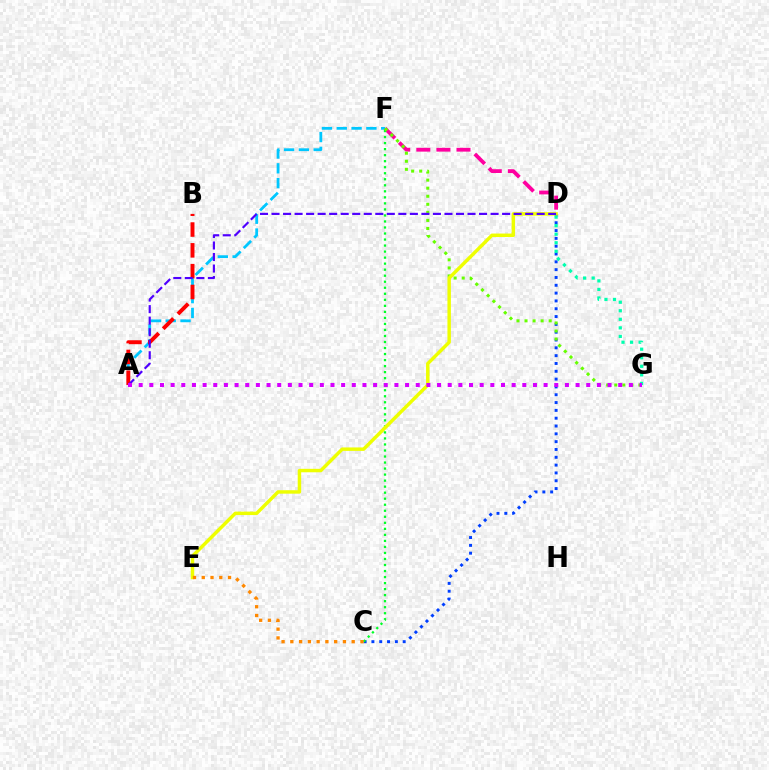{('A', 'F'): [{'color': '#00c7ff', 'line_style': 'dashed', 'thickness': 2.01}], ('C', 'D'): [{'color': '#003fff', 'line_style': 'dotted', 'thickness': 2.12}], ('D', 'F'): [{'color': '#ff00a0', 'line_style': 'dashed', 'thickness': 2.73}], ('C', 'F'): [{'color': '#00ff27', 'line_style': 'dotted', 'thickness': 1.64}], ('F', 'G'): [{'color': '#66ff00', 'line_style': 'dotted', 'thickness': 2.19}], ('A', 'B'): [{'color': '#ff0000', 'line_style': 'dashed', 'thickness': 2.83}], ('D', 'E'): [{'color': '#eeff00', 'line_style': 'solid', 'thickness': 2.49}], ('A', 'D'): [{'color': '#4f00ff', 'line_style': 'dashed', 'thickness': 1.57}], ('C', 'E'): [{'color': '#ff8800', 'line_style': 'dotted', 'thickness': 2.38}], ('D', 'G'): [{'color': '#00ffaf', 'line_style': 'dotted', 'thickness': 2.32}], ('A', 'G'): [{'color': '#d600ff', 'line_style': 'dotted', 'thickness': 2.9}]}